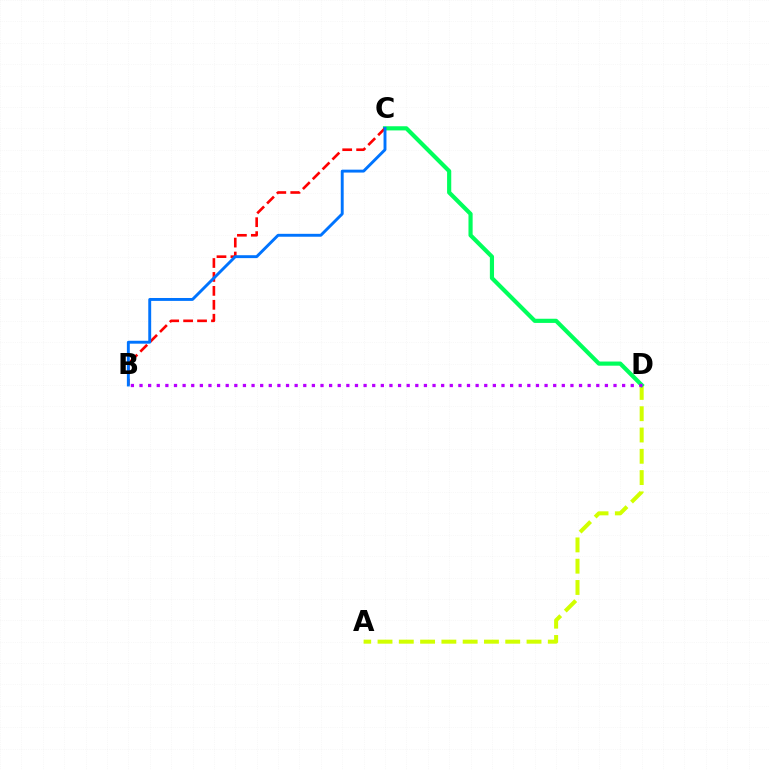{('A', 'D'): [{'color': '#d1ff00', 'line_style': 'dashed', 'thickness': 2.89}], ('C', 'D'): [{'color': '#00ff5c', 'line_style': 'solid', 'thickness': 2.99}], ('B', 'C'): [{'color': '#ff0000', 'line_style': 'dashed', 'thickness': 1.89}, {'color': '#0074ff', 'line_style': 'solid', 'thickness': 2.09}], ('B', 'D'): [{'color': '#b900ff', 'line_style': 'dotted', 'thickness': 2.34}]}